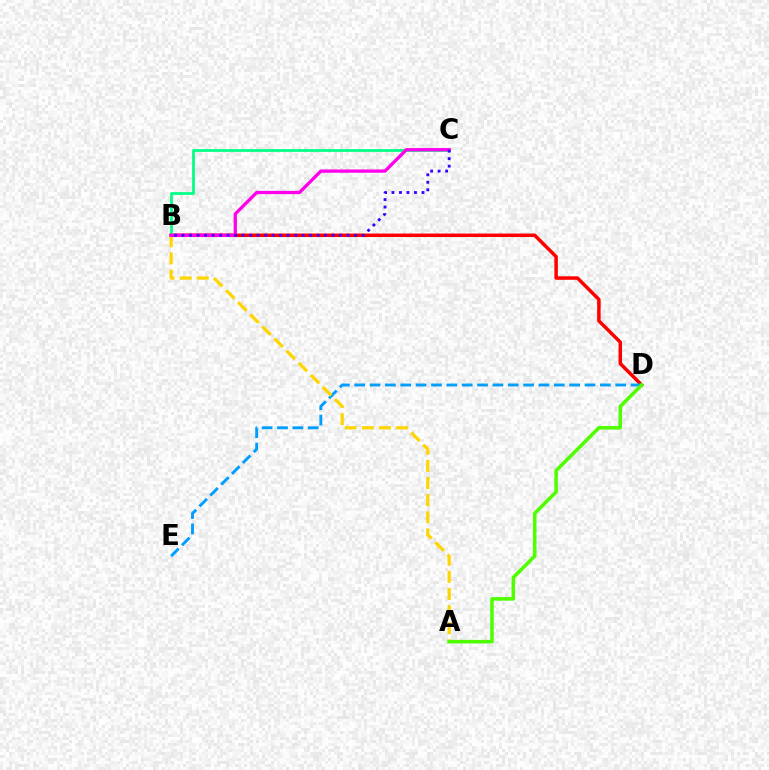{('B', 'D'): [{'color': '#ff0000', 'line_style': 'solid', 'thickness': 2.52}], ('D', 'E'): [{'color': '#009eff', 'line_style': 'dashed', 'thickness': 2.09}], ('A', 'B'): [{'color': '#ffd500', 'line_style': 'dashed', 'thickness': 2.33}], ('B', 'C'): [{'color': '#00ff86', 'line_style': 'solid', 'thickness': 1.97}, {'color': '#ff00ed', 'line_style': 'solid', 'thickness': 2.37}, {'color': '#3700ff', 'line_style': 'dotted', 'thickness': 2.04}], ('A', 'D'): [{'color': '#4fff00', 'line_style': 'solid', 'thickness': 2.55}]}